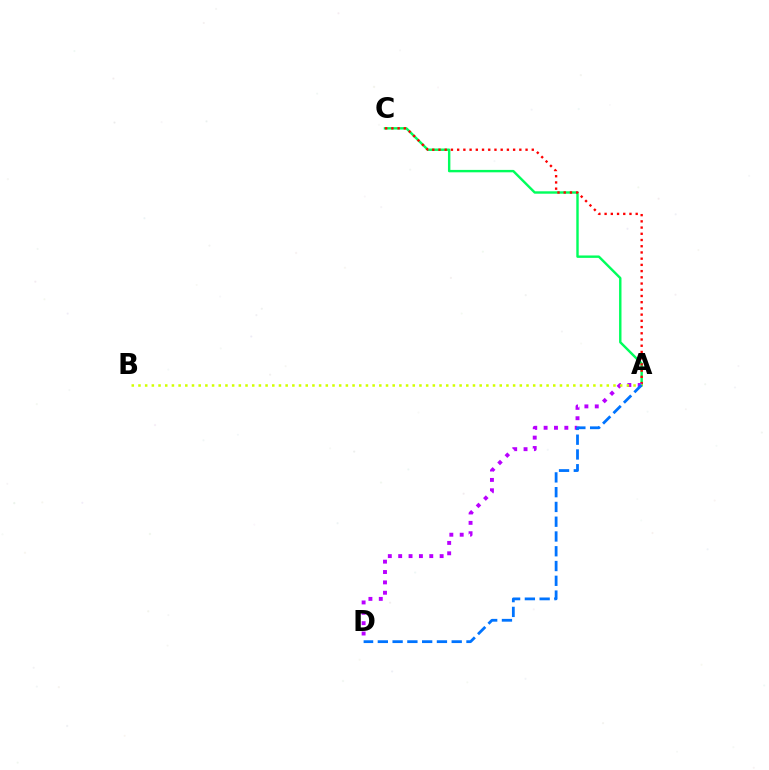{('A', 'C'): [{'color': '#00ff5c', 'line_style': 'solid', 'thickness': 1.74}, {'color': '#ff0000', 'line_style': 'dotted', 'thickness': 1.69}], ('A', 'D'): [{'color': '#b900ff', 'line_style': 'dotted', 'thickness': 2.82}, {'color': '#0074ff', 'line_style': 'dashed', 'thickness': 2.01}], ('A', 'B'): [{'color': '#d1ff00', 'line_style': 'dotted', 'thickness': 1.82}]}